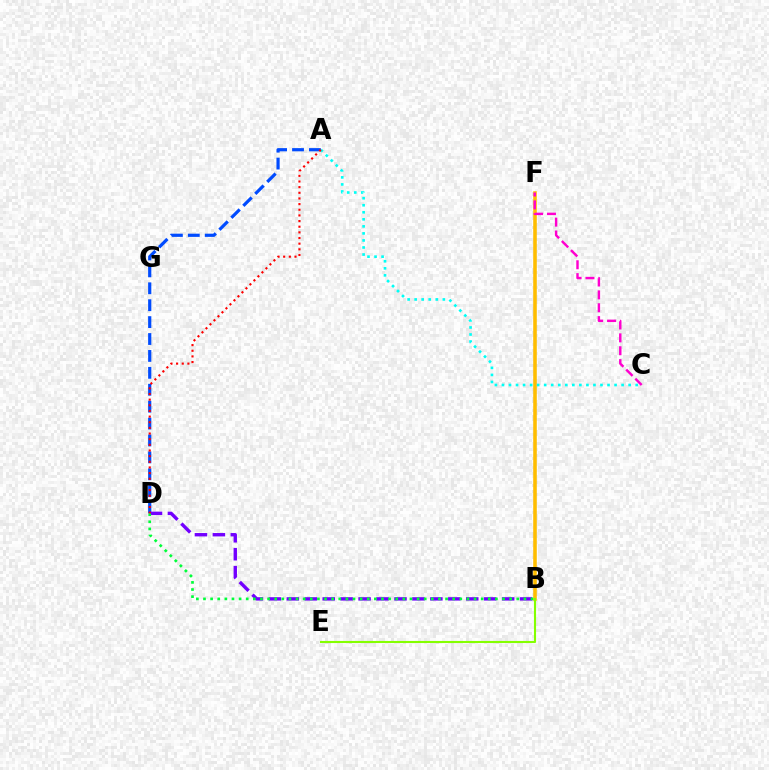{('B', 'F'): [{'color': '#ffbd00', 'line_style': 'solid', 'thickness': 2.57}], ('A', 'C'): [{'color': '#00fff6', 'line_style': 'dotted', 'thickness': 1.91}], ('B', 'E'): [{'color': '#84ff00', 'line_style': 'solid', 'thickness': 1.52}], ('A', 'D'): [{'color': '#004bff', 'line_style': 'dashed', 'thickness': 2.3}, {'color': '#ff0000', 'line_style': 'dotted', 'thickness': 1.54}], ('C', 'F'): [{'color': '#ff00cf', 'line_style': 'dashed', 'thickness': 1.75}], ('B', 'D'): [{'color': '#7200ff', 'line_style': 'dashed', 'thickness': 2.44}, {'color': '#00ff39', 'line_style': 'dotted', 'thickness': 1.93}]}